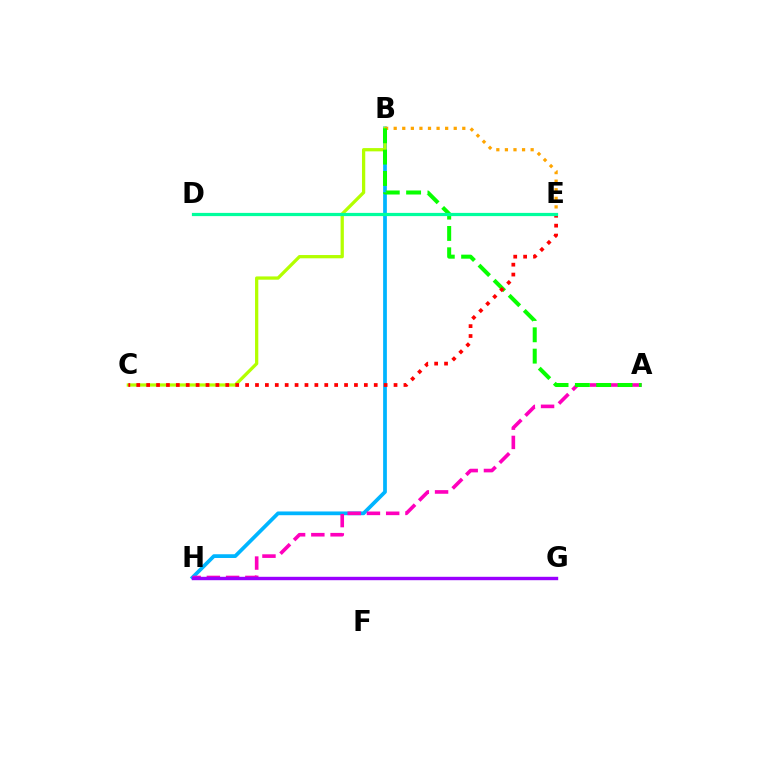{('B', 'H'): [{'color': '#00b5ff', 'line_style': 'solid', 'thickness': 2.69}], ('B', 'C'): [{'color': '#b3ff00', 'line_style': 'solid', 'thickness': 2.35}], ('B', 'E'): [{'color': '#ffa500', 'line_style': 'dotted', 'thickness': 2.33}], ('A', 'H'): [{'color': '#ff00bd', 'line_style': 'dashed', 'thickness': 2.61}], ('A', 'B'): [{'color': '#08ff00', 'line_style': 'dashed', 'thickness': 2.9}], ('G', 'H'): [{'color': '#0010ff', 'line_style': 'solid', 'thickness': 2.18}, {'color': '#9b00ff', 'line_style': 'solid', 'thickness': 2.42}], ('C', 'E'): [{'color': '#ff0000', 'line_style': 'dotted', 'thickness': 2.69}], ('D', 'E'): [{'color': '#00ff9d', 'line_style': 'solid', 'thickness': 2.32}]}